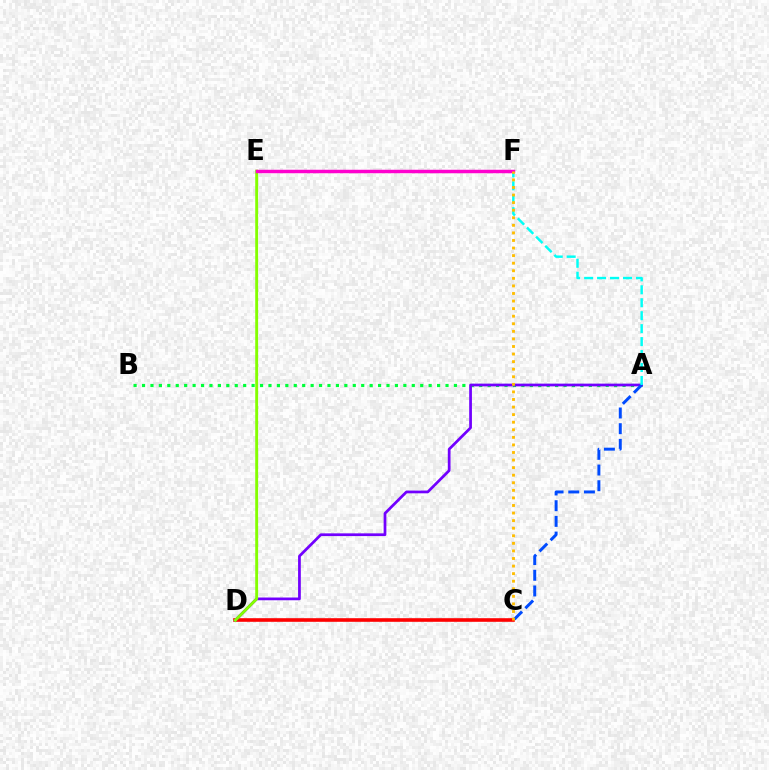{('A', 'B'): [{'color': '#00ff39', 'line_style': 'dotted', 'thickness': 2.29}], ('C', 'D'): [{'color': '#ff0000', 'line_style': 'solid', 'thickness': 2.6}], ('A', 'D'): [{'color': '#7200ff', 'line_style': 'solid', 'thickness': 1.97}], ('D', 'E'): [{'color': '#84ff00', 'line_style': 'solid', 'thickness': 2.08}], ('A', 'C'): [{'color': '#004bff', 'line_style': 'dashed', 'thickness': 2.13}], ('A', 'F'): [{'color': '#00fff6', 'line_style': 'dashed', 'thickness': 1.76}], ('E', 'F'): [{'color': '#ff00cf', 'line_style': 'solid', 'thickness': 2.5}], ('C', 'F'): [{'color': '#ffbd00', 'line_style': 'dotted', 'thickness': 2.06}]}